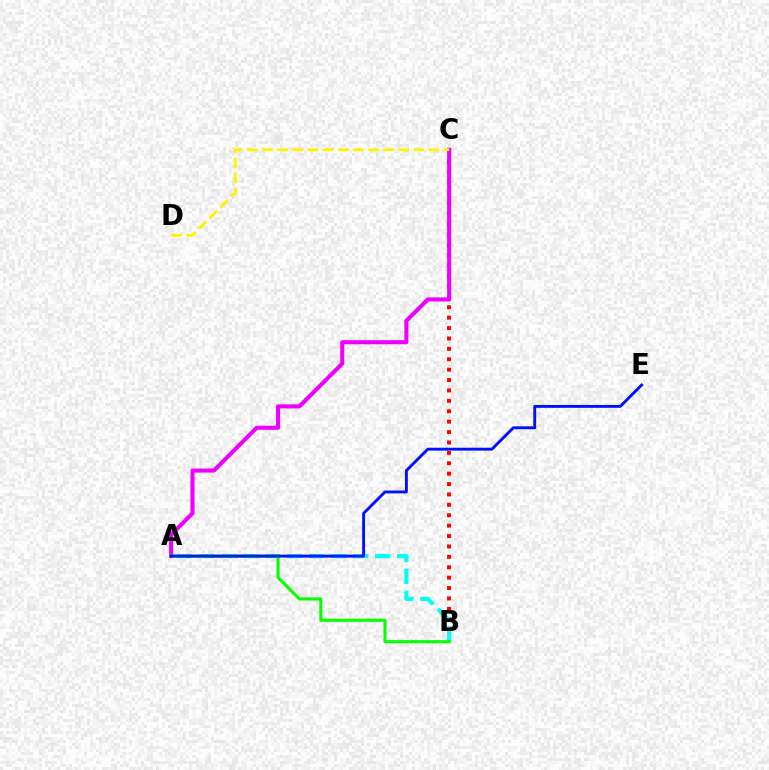{('B', 'C'): [{'color': '#ff0000', 'line_style': 'dotted', 'thickness': 2.83}], ('A', 'B'): [{'color': '#00fff6', 'line_style': 'dashed', 'thickness': 2.99}, {'color': '#08ff00', 'line_style': 'solid', 'thickness': 2.23}], ('A', 'C'): [{'color': '#ee00ff', 'line_style': 'solid', 'thickness': 2.93}], ('C', 'D'): [{'color': '#fcf500', 'line_style': 'dashed', 'thickness': 2.06}], ('A', 'E'): [{'color': '#0010ff', 'line_style': 'solid', 'thickness': 2.07}]}